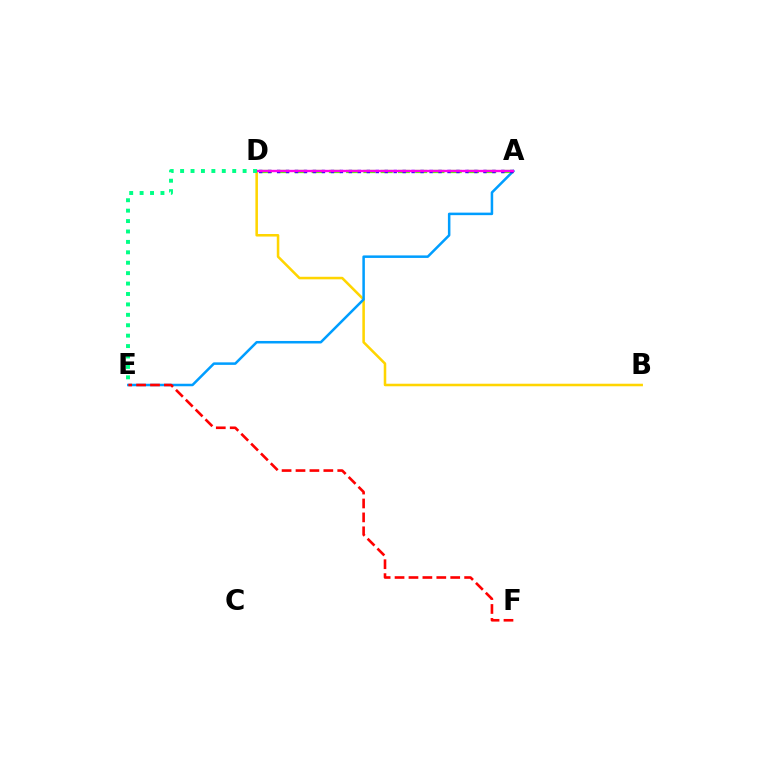{('B', 'D'): [{'color': '#ffd500', 'line_style': 'solid', 'thickness': 1.84}], ('A', 'E'): [{'color': '#009eff', 'line_style': 'solid', 'thickness': 1.81}], ('A', 'D'): [{'color': '#4fff00', 'line_style': 'dashed', 'thickness': 2.34}, {'color': '#3700ff', 'line_style': 'dotted', 'thickness': 2.44}, {'color': '#ff00ed', 'line_style': 'solid', 'thickness': 1.69}], ('D', 'E'): [{'color': '#00ff86', 'line_style': 'dotted', 'thickness': 2.83}], ('E', 'F'): [{'color': '#ff0000', 'line_style': 'dashed', 'thickness': 1.89}]}